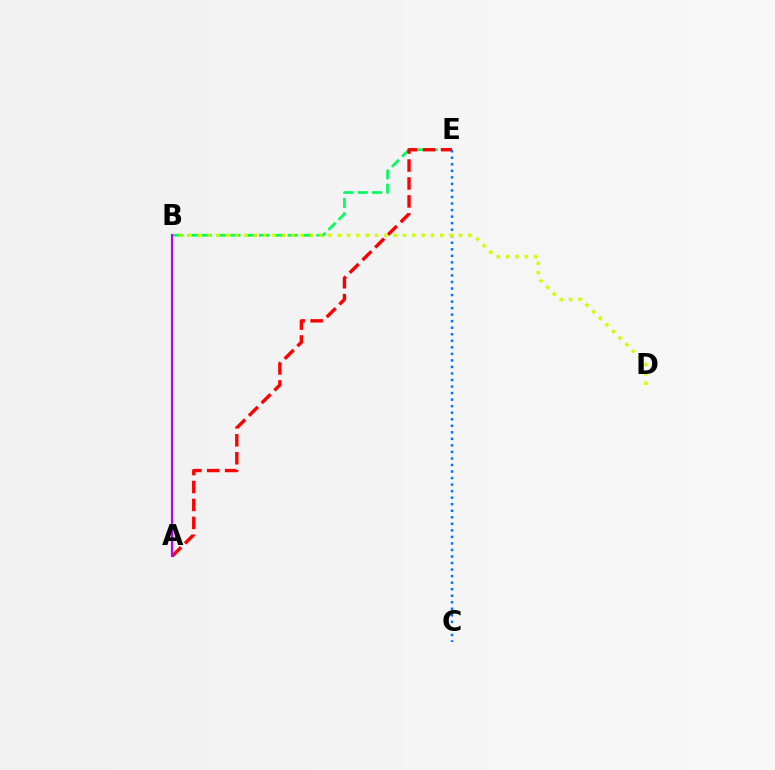{('B', 'E'): [{'color': '#00ff5c', 'line_style': 'dashed', 'thickness': 1.95}], ('A', 'E'): [{'color': '#ff0000', 'line_style': 'dashed', 'thickness': 2.44}], ('C', 'E'): [{'color': '#0074ff', 'line_style': 'dotted', 'thickness': 1.78}], ('B', 'D'): [{'color': '#d1ff00', 'line_style': 'dotted', 'thickness': 2.53}], ('A', 'B'): [{'color': '#b900ff', 'line_style': 'solid', 'thickness': 1.55}]}